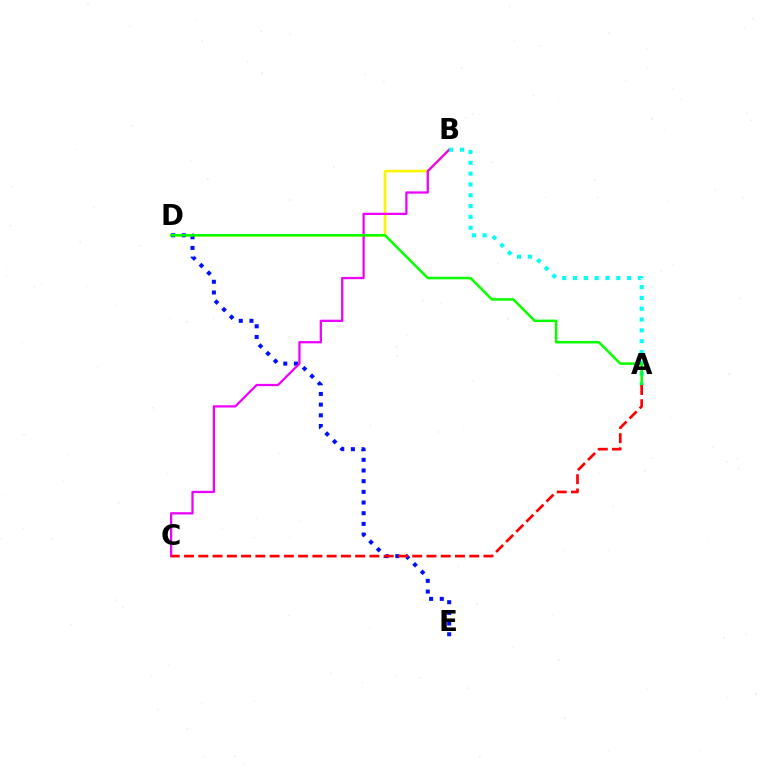{('B', 'D'): [{'color': '#fcf500', 'line_style': 'solid', 'thickness': 1.89}], ('D', 'E'): [{'color': '#0010ff', 'line_style': 'dotted', 'thickness': 2.9}], ('B', 'C'): [{'color': '#ee00ff', 'line_style': 'solid', 'thickness': 1.63}], ('A', 'B'): [{'color': '#00fff6', 'line_style': 'dotted', 'thickness': 2.94}], ('A', 'D'): [{'color': '#08ff00', 'line_style': 'solid', 'thickness': 1.81}], ('A', 'C'): [{'color': '#ff0000', 'line_style': 'dashed', 'thickness': 1.94}]}